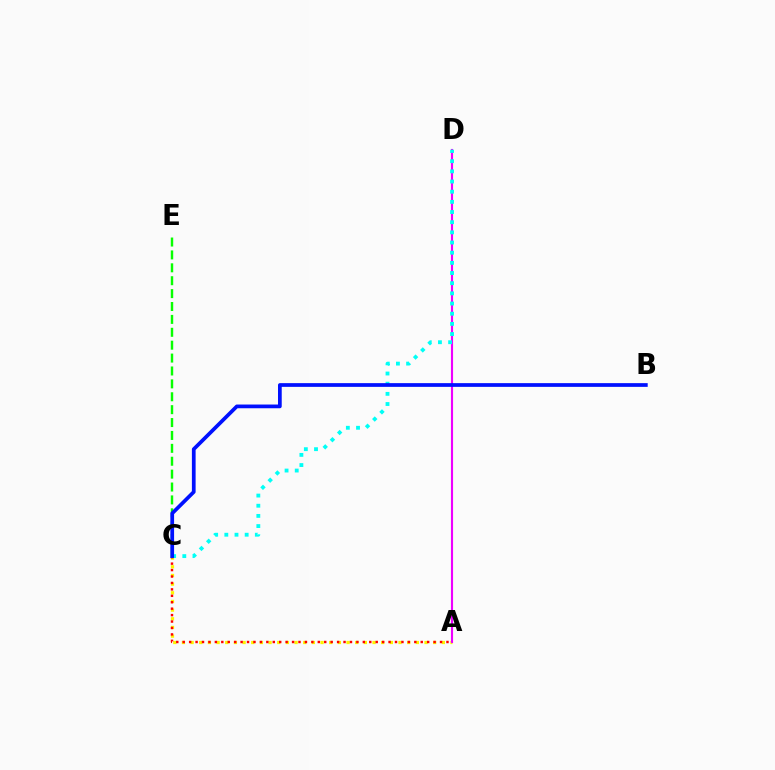{('A', 'C'): [{'color': '#fcf500', 'line_style': 'dotted', 'thickness': 2.35}, {'color': '#ff0000', 'line_style': 'dotted', 'thickness': 1.75}], ('C', 'E'): [{'color': '#08ff00', 'line_style': 'dashed', 'thickness': 1.75}], ('A', 'D'): [{'color': '#ee00ff', 'line_style': 'solid', 'thickness': 1.54}], ('C', 'D'): [{'color': '#00fff6', 'line_style': 'dotted', 'thickness': 2.76}], ('B', 'C'): [{'color': '#0010ff', 'line_style': 'solid', 'thickness': 2.68}]}